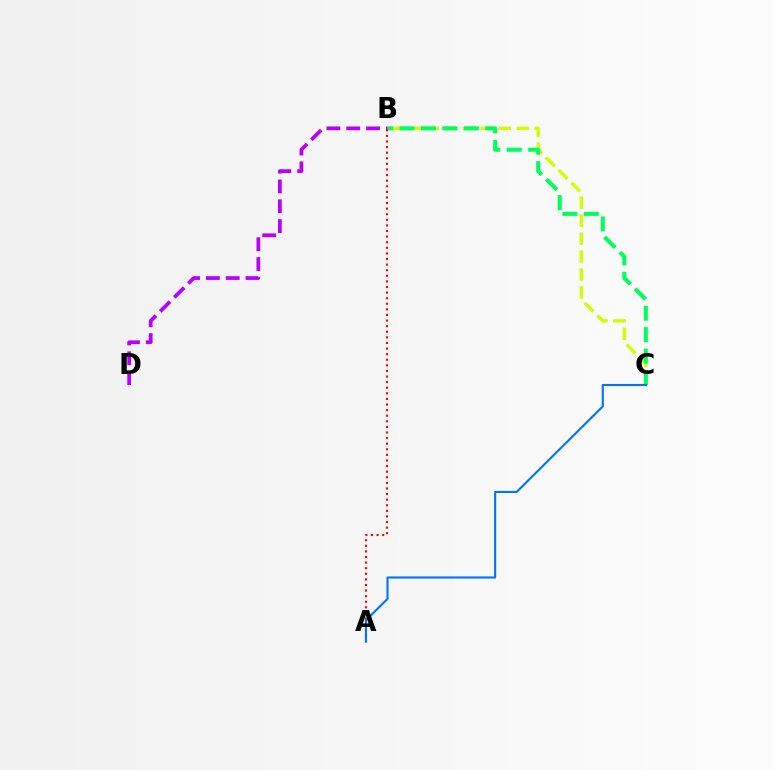{('B', 'C'): [{'color': '#d1ff00', 'line_style': 'dashed', 'thickness': 2.44}, {'color': '#00ff5c', 'line_style': 'dashed', 'thickness': 2.91}], ('B', 'D'): [{'color': '#b900ff', 'line_style': 'dashed', 'thickness': 2.69}], ('A', 'B'): [{'color': '#ff0000', 'line_style': 'dotted', 'thickness': 1.52}], ('A', 'C'): [{'color': '#0074ff', 'line_style': 'solid', 'thickness': 1.52}]}